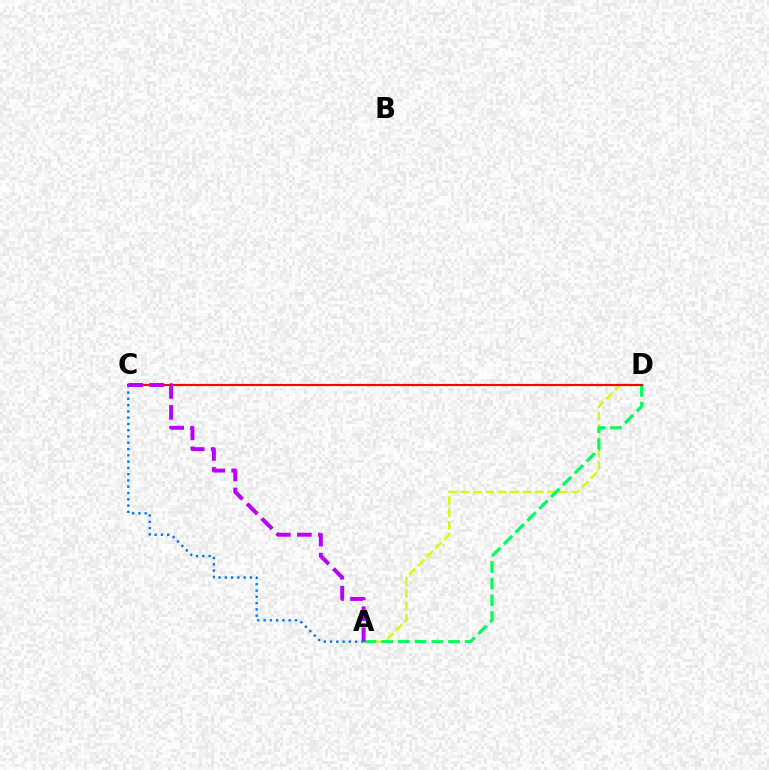{('A', 'D'): [{'color': '#d1ff00', 'line_style': 'dashed', 'thickness': 1.67}, {'color': '#00ff5c', 'line_style': 'dashed', 'thickness': 2.27}], ('C', 'D'): [{'color': '#ff0000', 'line_style': 'solid', 'thickness': 1.54}], ('A', 'C'): [{'color': '#b900ff', 'line_style': 'dashed', 'thickness': 2.85}, {'color': '#0074ff', 'line_style': 'dotted', 'thickness': 1.71}]}